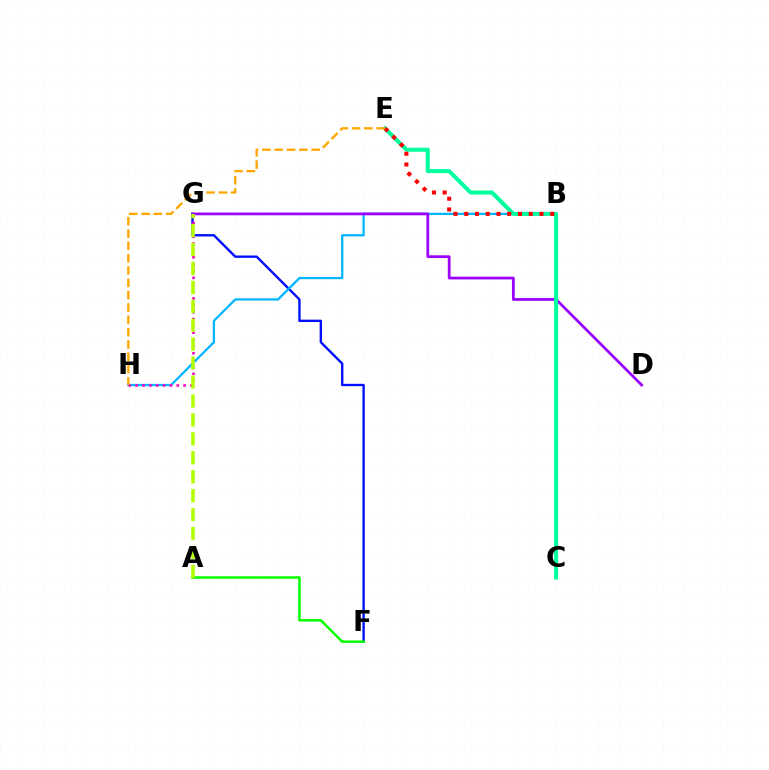{('F', 'G'): [{'color': '#0010ff', 'line_style': 'solid', 'thickness': 1.71}], ('B', 'H'): [{'color': '#00b5ff', 'line_style': 'solid', 'thickness': 1.63}], ('A', 'F'): [{'color': '#08ff00', 'line_style': 'solid', 'thickness': 1.82}], ('G', 'H'): [{'color': '#ff00bd', 'line_style': 'dotted', 'thickness': 1.86}], ('D', 'G'): [{'color': '#9b00ff', 'line_style': 'solid', 'thickness': 1.98}], ('C', 'E'): [{'color': '#00ff9d', 'line_style': 'solid', 'thickness': 2.91}], ('B', 'E'): [{'color': '#ff0000', 'line_style': 'dotted', 'thickness': 2.92}], ('E', 'H'): [{'color': '#ffa500', 'line_style': 'dashed', 'thickness': 1.67}], ('A', 'G'): [{'color': '#b3ff00', 'line_style': 'dashed', 'thickness': 2.57}]}